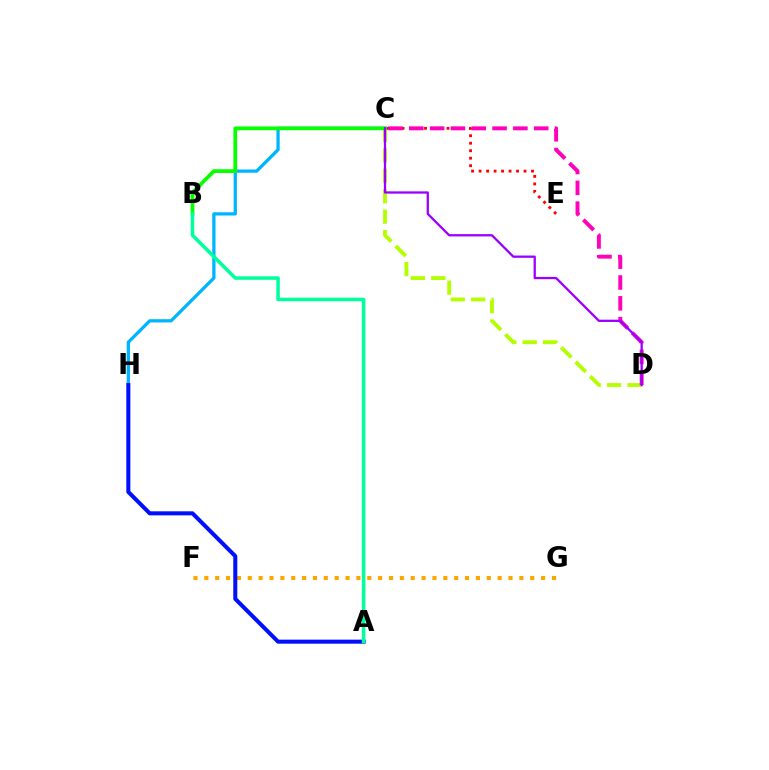{('F', 'G'): [{'color': '#ffa500', 'line_style': 'dotted', 'thickness': 2.95}], ('C', 'D'): [{'color': '#b3ff00', 'line_style': 'dashed', 'thickness': 2.78}, {'color': '#ff00bd', 'line_style': 'dashed', 'thickness': 2.83}, {'color': '#9b00ff', 'line_style': 'solid', 'thickness': 1.65}], ('C', 'E'): [{'color': '#ff0000', 'line_style': 'dotted', 'thickness': 2.03}], ('C', 'H'): [{'color': '#00b5ff', 'line_style': 'solid', 'thickness': 2.35}], ('B', 'C'): [{'color': '#08ff00', 'line_style': 'solid', 'thickness': 2.71}], ('A', 'H'): [{'color': '#0010ff', 'line_style': 'solid', 'thickness': 2.9}], ('A', 'B'): [{'color': '#00ff9d', 'line_style': 'solid', 'thickness': 2.53}]}